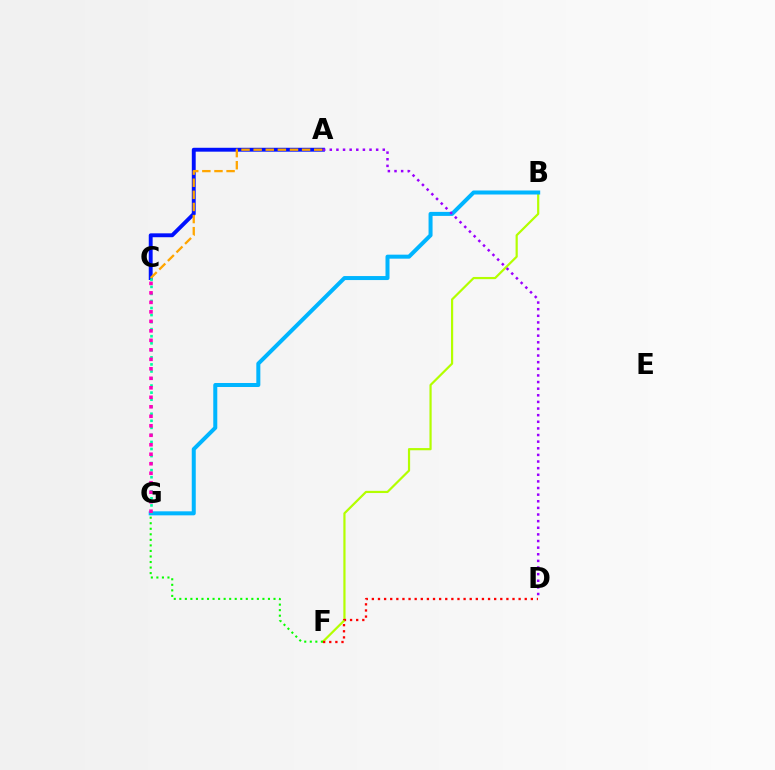{('A', 'C'): [{'color': '#0010ff', 'line_style': 'solid', 'thickness': 2.8}, {'color': '#ffa500', 'line_style': 'dashed', 'thickness': 1.65}], ('B', 'F'): [{'color': '#b3ff00', 'line_style': 'solid', 'thickness': 1.58}], ('B', 'G'): [{'color': '#00b5ff', 'line_style': 'solid', 'thickness': 2.89}], ('D', 'F'): [{'color': '#ff0000', 'line_style': 'dotted', 'thickness': 1.66}], ('F', 'G'): [{'color': '#08ff00', 'line_style': 'dotted', 'thickness': 1.51}], ('C', 'G'): [{'color': '#00ff9d', 'line_style': 'dotted', 'thickness': 1.92}, {'color': '#ff00bd', 'line_style': 'dotted', 'thickness': 2.58}], ('A', 'D'): [{'color': '#9b00ff', 'line_style': 'dotted', 'thickness': 1.8}]}